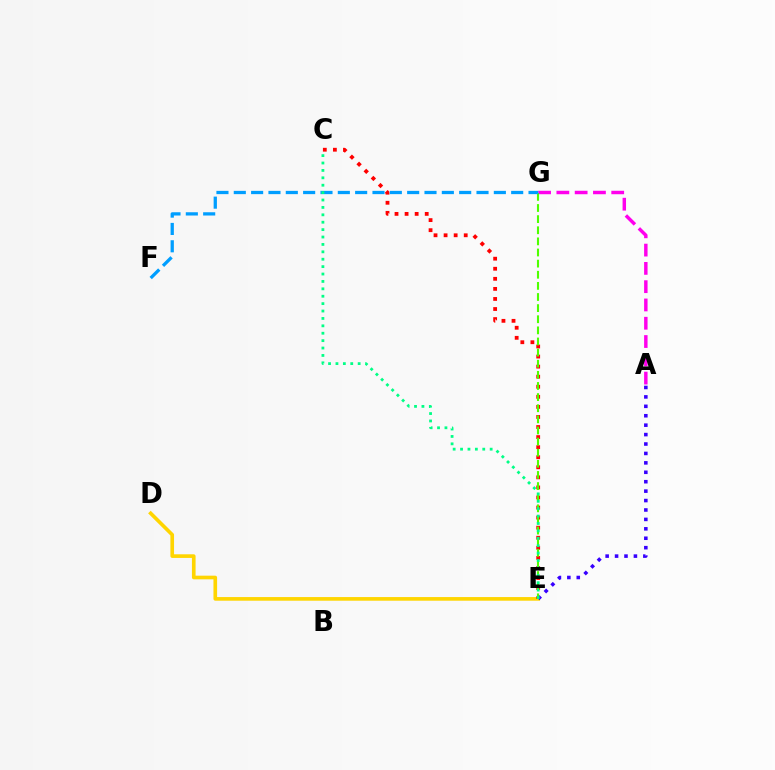{('D', 'E'): [{'color': '#ffd500', 'line_style': 'solid', 'thickness': 2.63}], ('A', 'G'): [{'color': '#ff00ed', 'line_style': 'dashed', 'thickness': 2.48}], ('C', 'E'): [{'color': '#ff0000', 'line_style': 'dotted', 'thickness': 2.73}, {'color': '#00ff86', 'line_style': 'dotted', 'thickness': 2.01}], ('A', 'E'): [{'color': '#3700ff', 'line_style': 'dotted', 'thickness': 2.56}], ('E', 'G'): [{'color': '#4fff00', 'line_style': 'dashed', 'thickness': 1.51}], ('F', 'G'): [{'color': '#009eff', 'line_style': 'dashed', 'thickness': 2.36}]}